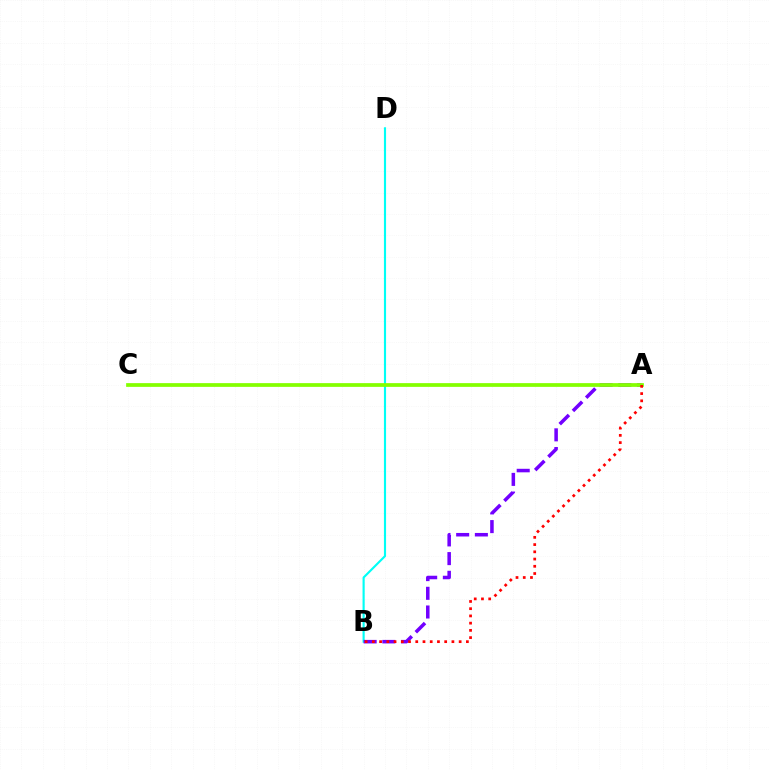{('B', 'D'): [{'color': '#00fff6', 'line_style': 'solid', 'thickness': 1.54}], ('A', 'B'): [{'color': '#7200ff', 'line_style': 'dashed', 'thickness': 2.54}, {'color': '#ff0000', 'line_style': 'dotted', 'thickness': 1.97}], ('A', 'C'): [{'color': '#84ff00', 'line_style': 'solid', 'thickness': 2.69}]}